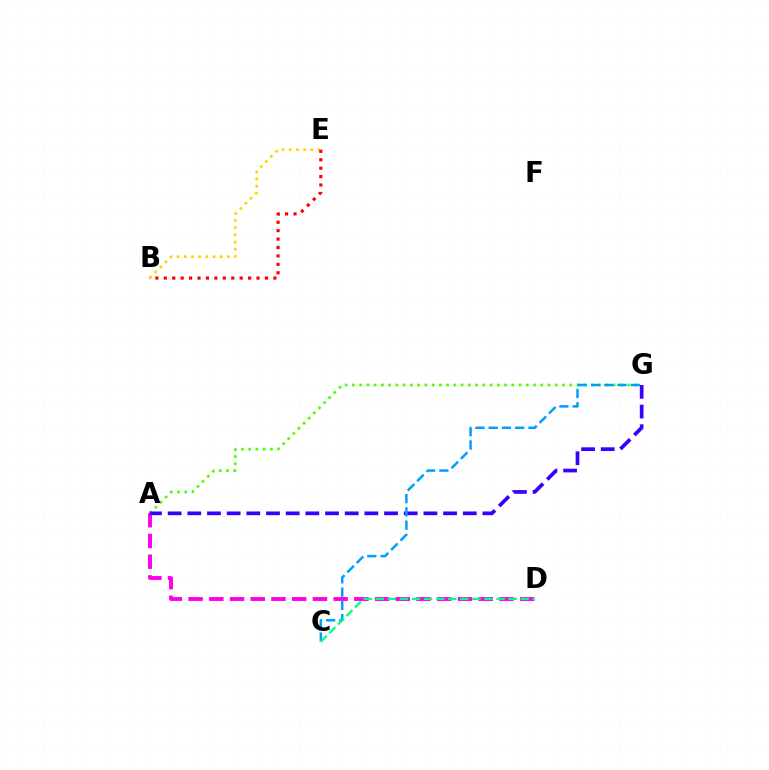{('A', 'D'): [{'color': '#ff00ed', 'line_style': 'dashed', 'thickness': 2.82}], ('A', 'G'): [{'color': '#4fff00', 'line_style': 'dotted', 'thickness': 1.97}, {'color': '#3700ff', 'line_style': 'dashed', 'thickness': 2.67}], ('C', 'G'): [{'color': '#009eff', 'line_style': 'dashed', 'thickness': 1.8}], ('B', 'E'): [{'color': '#ffd500', 'line_style': 'dotted', 'thickness': 1.95}, {'color': '#ff0000', 'line_style': 'dotted', 'thickness': 2.29}], ('C', 'D'): [{'color': '#00ff86', 'line_style': 'dashed', 'thickness': 1.64}]}